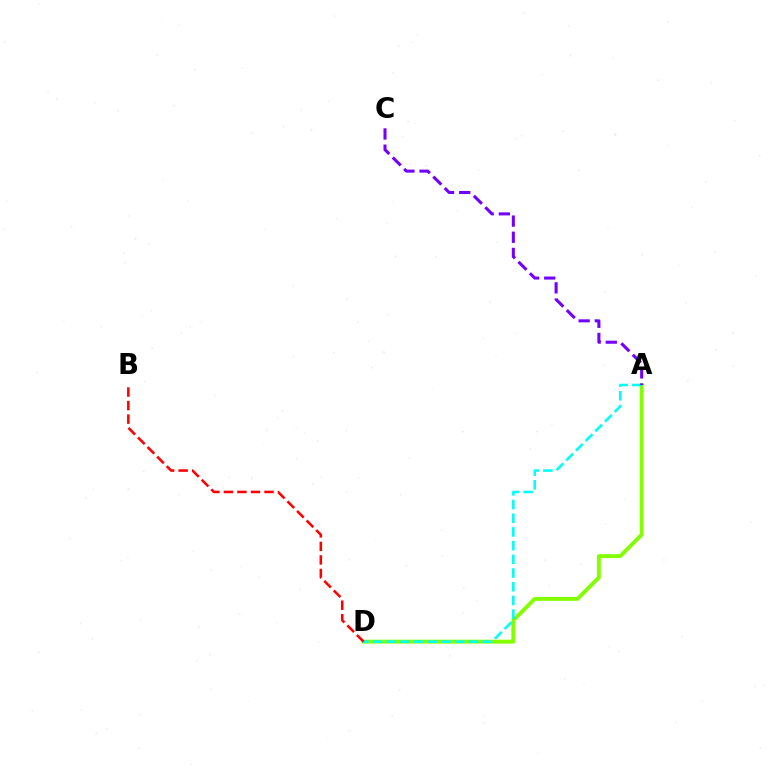{('A', 'D'): [{'color': '#84ff00', 'line_style': 'solid', 'thickness': 2.81}, {'color': '#00fff6', 'line_style': 'dashed', 'thickness': 1.86}], ('A', 'C'): [{'color': '#7200ff', 'line_style': 'dashed', 'thickness': 2.2}], ('B', 'D'): [{'color': '#ff0000', 'line_style': 'dashed', 'thickness': 1.84}]}